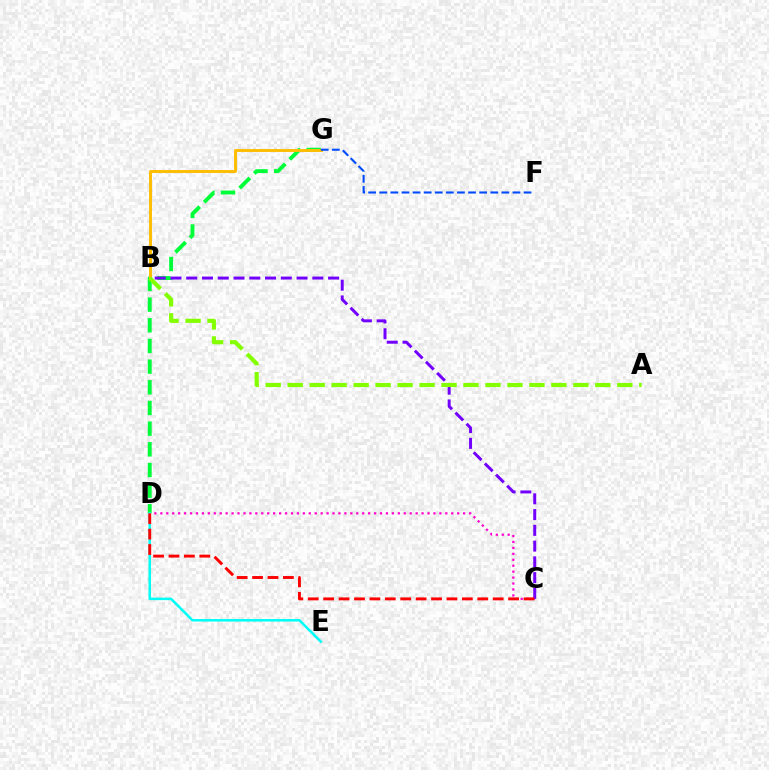{('D', 'G'): [{'color': '#00ff39', 'line_style': 'dashed', 'thickness': 2.81}], ('C', 'D'): [{'color': '#ff00cf', 'line_style': 'dotted', 'thickness': 1.61}, {'color': '#ff0000', 'line_style': 'dashed', 'thickness': 2.09}], ('D', 'E'): [{'color': '#00fff6', 'line_style': 'solid', 'thickness': 1.81}], ('B', 'C'): [{'color': '#7200ff', 'line_style': 'dashed', 'thickness': 2.14}], ('B', 'G'): [{'color': '#ffbd00', 'line_style': 'solid', 'thickness': 2.1}], ('A', 'B'): [{'color': '#84ff00', 'line_style': 'dashed', 'thickness': 2.98}], ('F', 'G'): [{'color': '#004bff', 'line_style': 'dashed', 'thickness': 1.51}]}